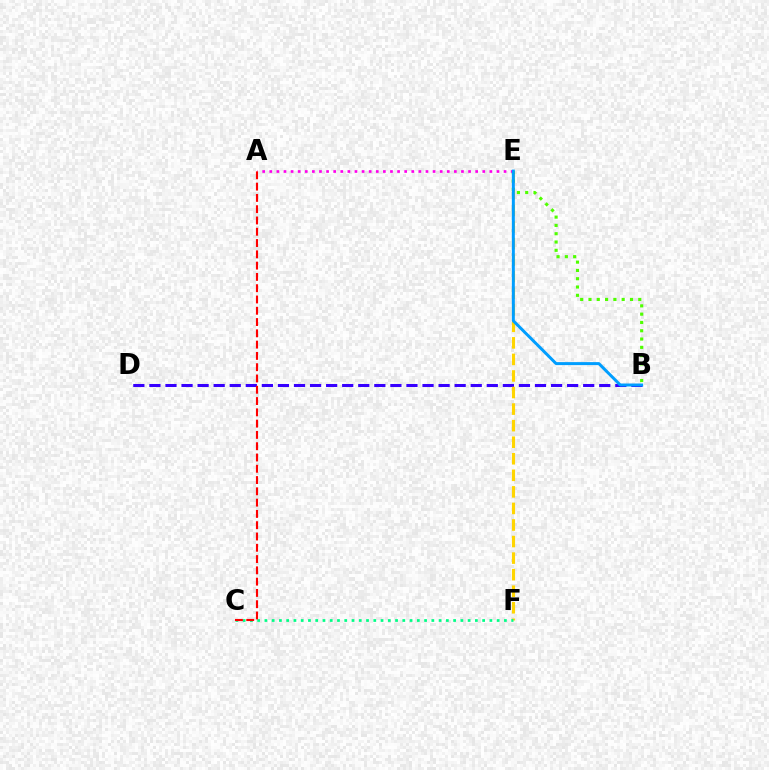{('B', 'D'): [{'color': '#3700ff', 'line_style': 'dashed', 'thickness': 2.18}], ('E', 'F'): [{'color': '#ffd500', 'line_style': 'dashed', 'thickness': 2.25}], ('C', 'F'): [{'color': '#00ff86', 'line_style': 'dotted', 'thickness': 1.97}], ('B', 'E'): [{'color': '#4fff00', 'line_style': 'dotted', 'thickness': 2.25}, {'color': '#009eff', 'line_style': 'solid', 'thickness': 2.15}], ('A', 'E'): [{'color': '#ff00ed', 'line_style': 'dotted', 'thickness': 1.93}], ('A', 'C'): [{'color': '#ff0000', 'line_style': 'dashed', 'thickness': 1.53}]}